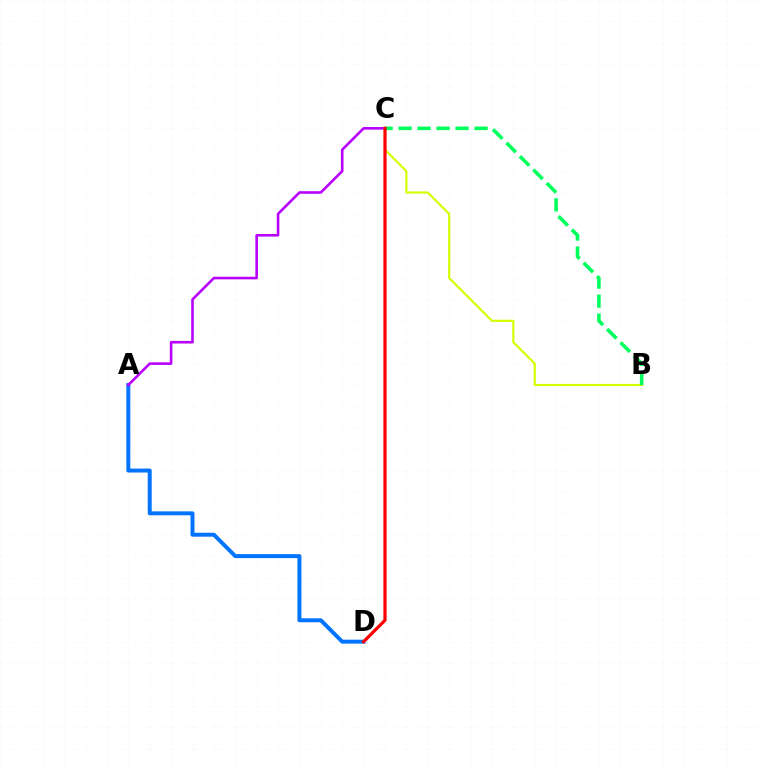{('B', 'C'): [{'color': '#d1ff00', 'line_style': 'solid', 'thickness': 1.55}, {'color': '#00ff5c', 'line_style': 'dashed', 'thickness': 2.58}], ('A', 'D'): [{'color': '#0074ff', 'line_style': 'solid', 'thickness': 2.85}], ('A', 'C'): [{'color': '#b900ff', 'line_style': 'solid', 'thickness': 1.87}], ('C', 'D'): [{'color': '#ff0000', 'line_style': 'solid', 'thickness': 2.31}]}